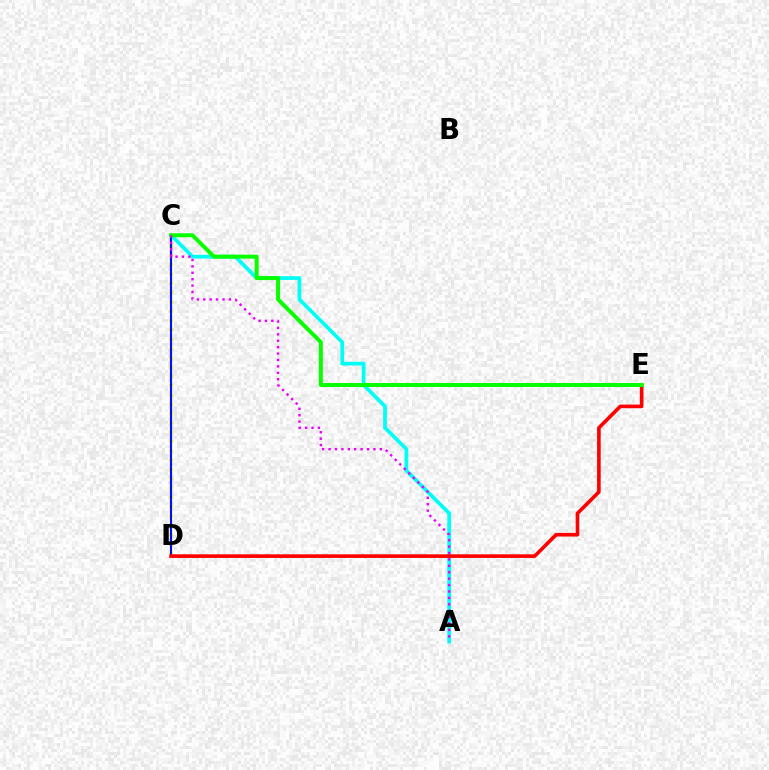{('C', 'D'): [{'color': '#fcf500', 'line_style': 'dotted', 'thickness': 2.53}, {'color': '#0010ff', 'line_style': 'solid', 'thickness': 1.53}], ('A', 'C'): [{'color': '#00fff6', 'line_style': 'solid', 'thickness': 2.7}, {'color': '#ee00ff', 'line_style': 'dotted', 'thickness': 1.74}], ('D', 'E'): [{'color': '#ff0000', 'line_style': 'solid', 'thickness': 2.61}], ('C', 'E'): [{'color': '#08ff00', 'line_style': 'solid', 'thickness': 2.88}]}